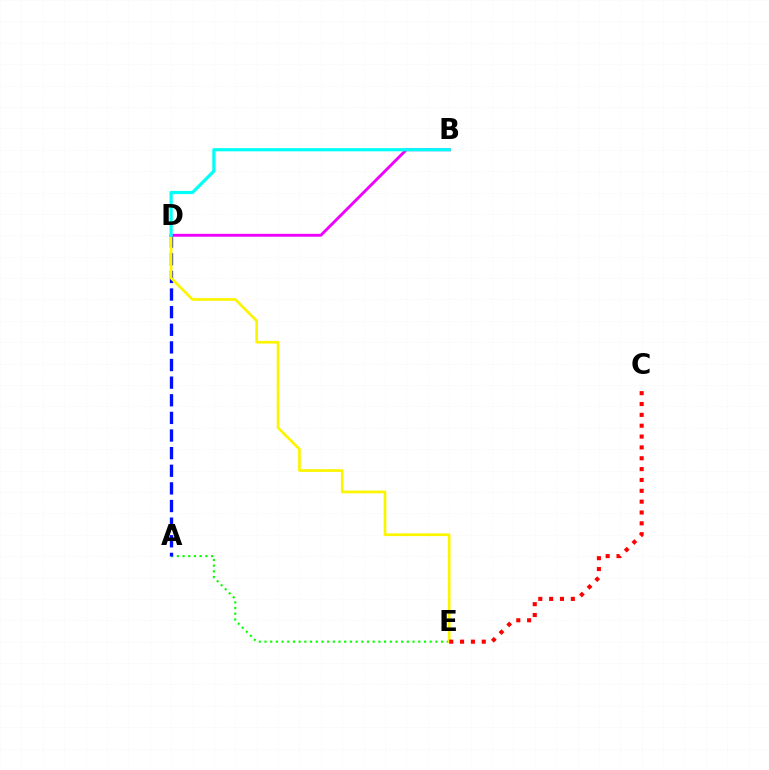{('A', 'E'): [{'color': '#08ff00', 'line_style': 'dotted', 'thickness': 1.55}], ('A', 'D'): [{'color': '#0010ff', 'line_style': 'dashed', 'thickness': 2.39}], ('D', 'E'): [{'color': '#fcf500', 'line_style': 'solid', 'thickness': 1.95}], ('B', 'D'): [{'color': '#ee00ff', 'line_style': 'solid', 'thickness': 2.07}, {'color': '#00fff6', 'line_style': 'solid', 'thickness': 2.3}], ('C', 'E'): [{'color': '#ff0000', 'line_style': 'dotted', 'thickness': 2.95}]}